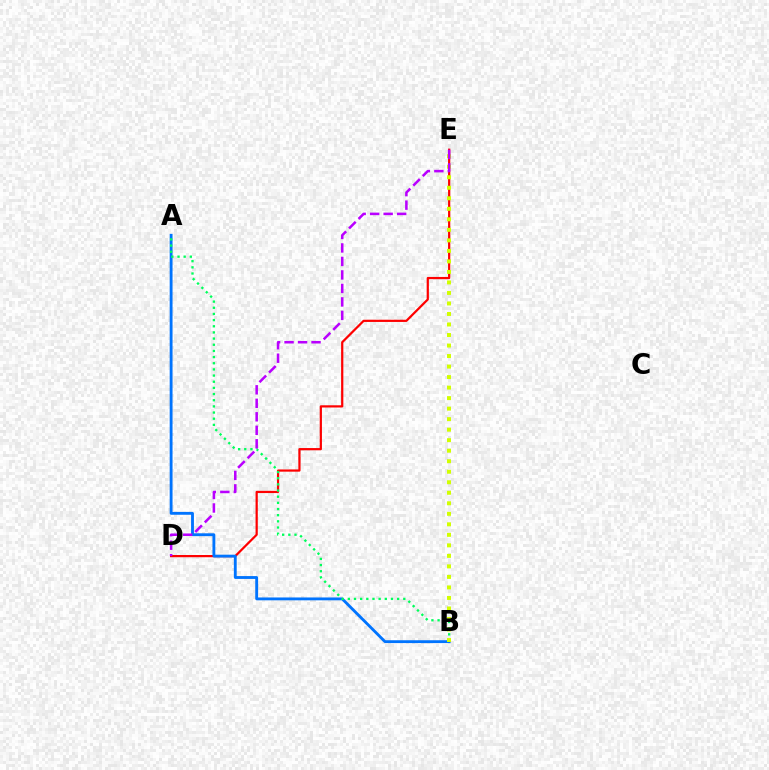{('D', 'E'): [{'color': '#ff0000', 'line_style': 'solid', 'thickness': 1.6}, {'color': '#b900ff', 'line_style': 'dashed', 'thickness': 1.83}], ('A', 'B'): [{'color': '#0074ff', 'line_style': 'solid', 'thickness': 2.05}, {'color': '#00ff5c', 'line_style': 'dotted', 'thickness': 1.67}], ('B', 'E'): [{'color': '#d1ff00', 'line_style': 'dotted', 'thickness': 2.86}]}